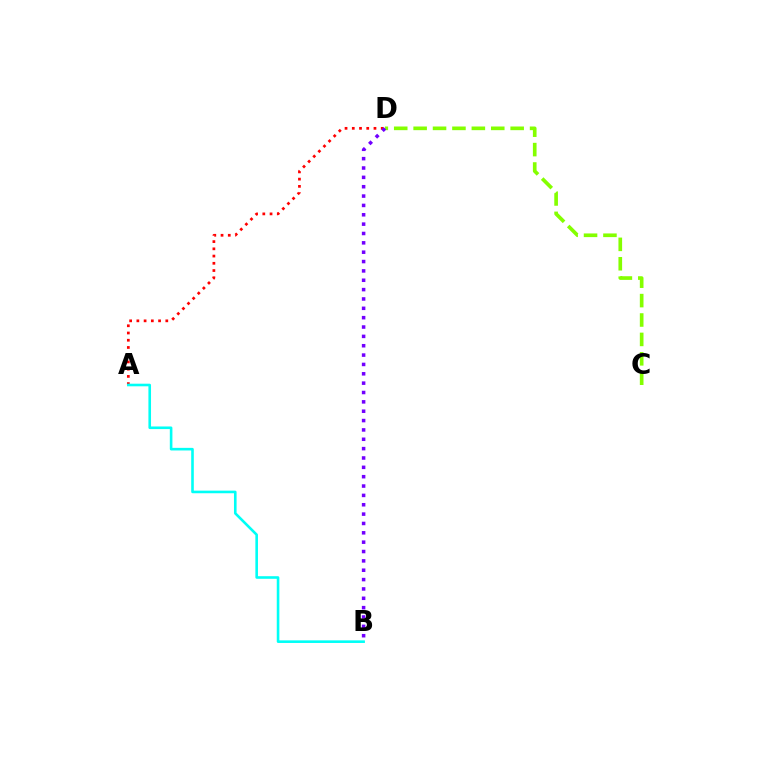{('C', 'D'): [{'color': '#84ff00', 'line_style': 'dashed', 'thickness': 2.64}], ('A', 'D'): [{'color': '#ff0000', 'line_style': 'dotted', 'thickness': 1.97}], ('A', 'B'): [{'color': '#00fff6', 'line_style': 'solid', 'thickness': 1.88}], ('B', 'D'): [{'color': '#7200ff', 'line_style': 'dotted', 'thickness': 2.54}]}